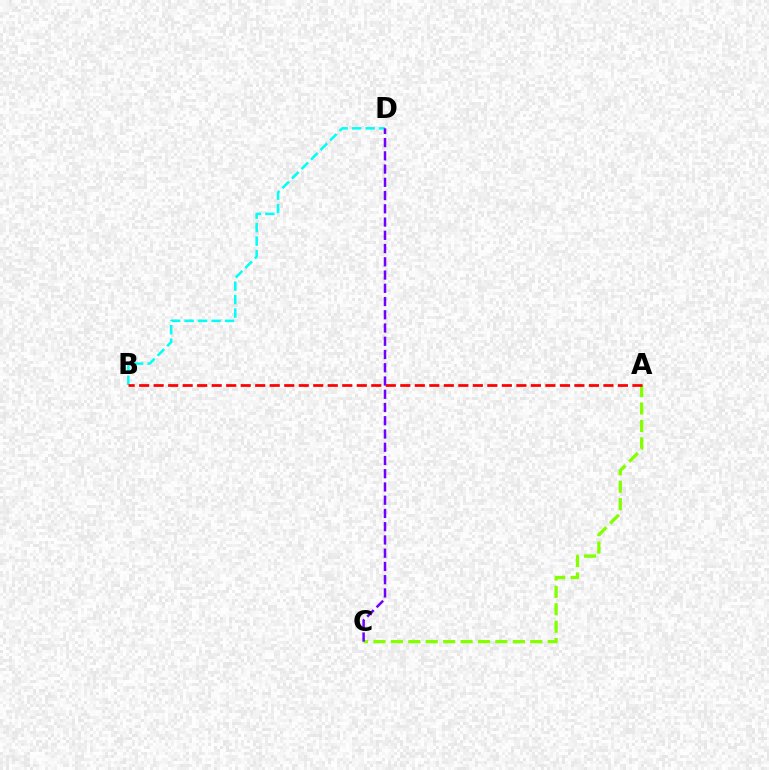{('B', 'D'): [{'color': '#00fff6', 'line_style': 'dashed', 'thickness': 1.83}], ('A', 'C'): [{'color': '#84ff00', 'line_style': 'dashed', 'thickness': 2.37}], ('A', 'B'): [{'color': '#ff0000', 'line_style': 'dashed', 'thickness': 1.97}], ('C', 'D'): [{'color': '#7200ff', 'line_style': 'dashed', 'thickness': 1.8}]}